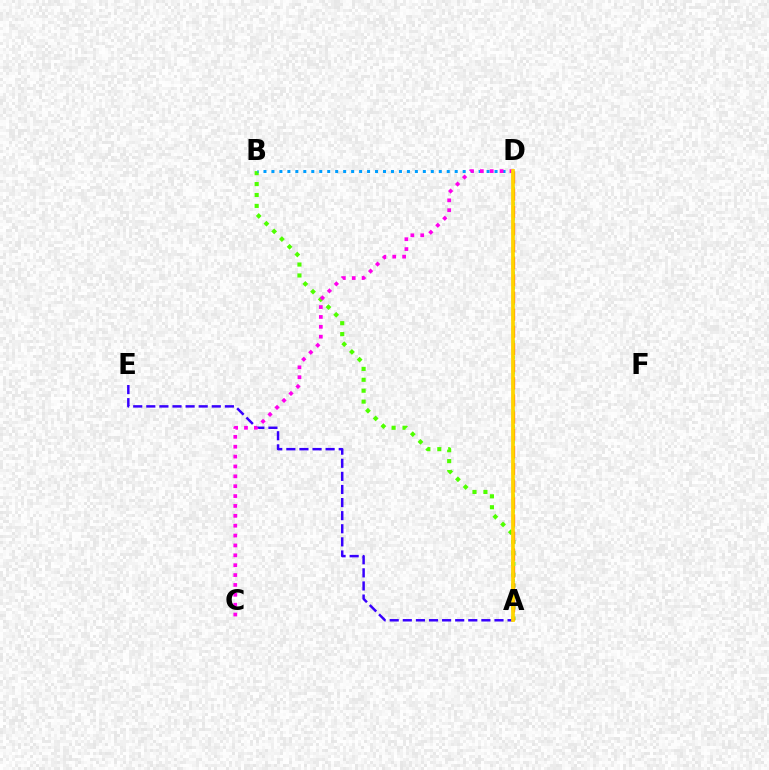{('A', 'B'): [{'color': '#4fff00', 'line_style': 'dotted', 'thickness': 2.96}], ('B', 'D'): [{'color': '#009eff', 'line_style': 'dotted', 'thickness': 2.17}], ('A', 'E'): [{'color': '#3700ff', 'line_style': 'dashed', 'thickness': 1.78}], ('A', 'D'): [{'color': '#00ff86', 'line_style': 'dotted', 'thickness': 2.09}, {'color': '#ff0000', 'line_style': 'dashed', 'thickness': 2.33}, {'color': '#ffd500', 'line_style': 'solid', 'thickness': 2.69}], ('C', 'D'): [{'color': '#ff00ed', 'line_style': 'dotted', 'thickness': 2.68}]}